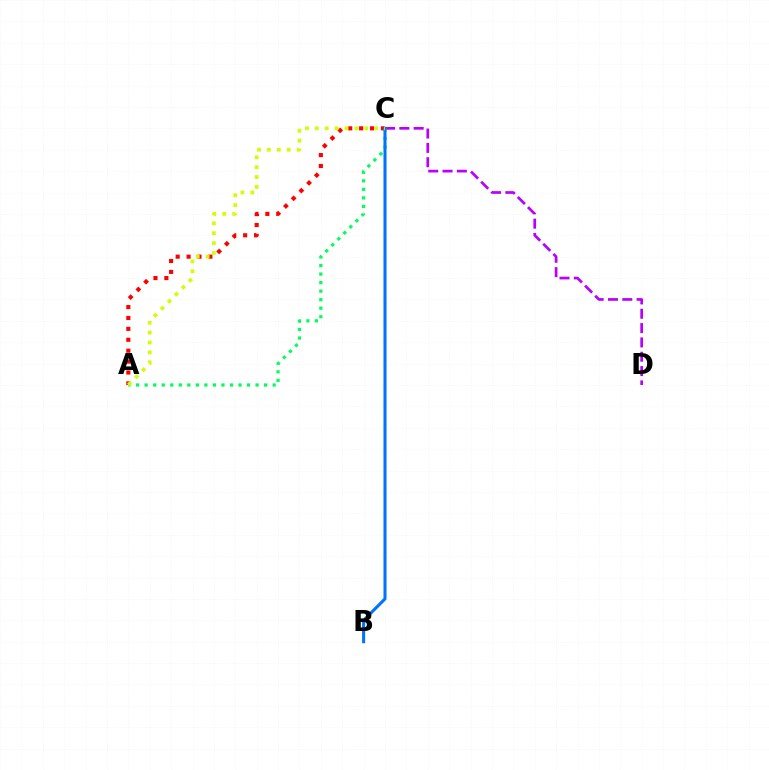{('A', 'C'): [{'color': '#ff0000', 'line_style': 'dotted', 'thickness': 2.96}, {'color': '#00ff5c', 'line_style': 'dotted', 'thickness': 2.32}, {'color': '#d1ff00', 'line_style': 'dotted', 'thickness': 2.69}], ('C', 'D'): [{'color': '#b900ff', 'line_style': 'dashed', 'thickness': 1.95}], ('B', 'C'): [{'color': '#0074ff', 'line_style': 'solid', 'thickness': 2.2}]}